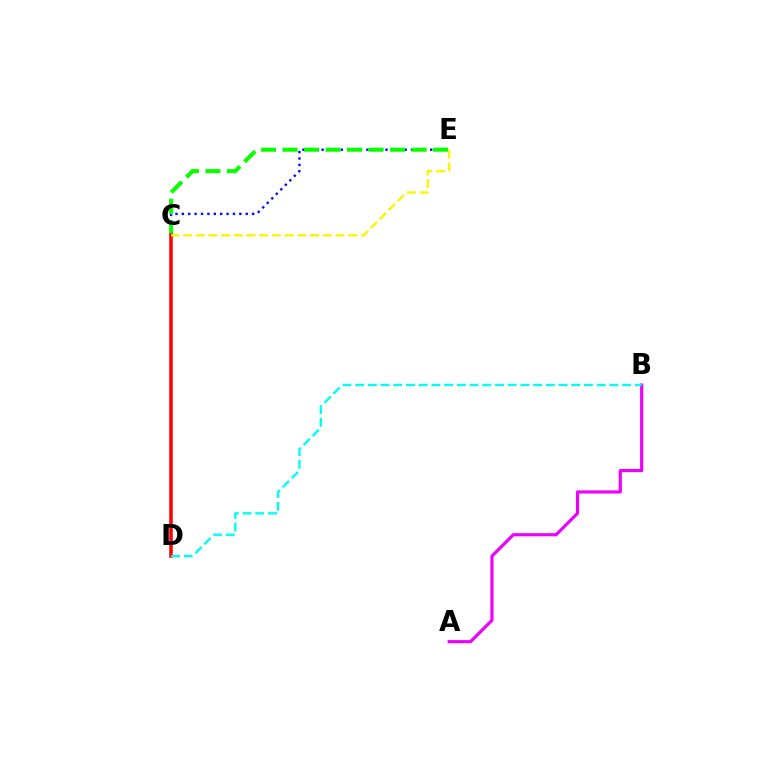{('C', 'E'): [{'color': '#0010ff', 'line_style': 'dotted', 'thickness': 1.74}, {'color': '#08ff00', 'line_style': 'dashed', 'thickness': 2.92}, {'color': '#fcf500', 'line_style': 'dashed', 'thickness': 1.73}], ('A', 'B'): [{'color': '#ee00ff', 'line_style': 'solid', 'thickness': 2.27}], ('C', 'D'): [{'color': '#ff0000', 'line_style': 'solid', 'thickness': 2.52}], ('B', 'D'): [{'color': '#00fff6', 'line_style': 'dashed', 'thickness': 1.73}]}